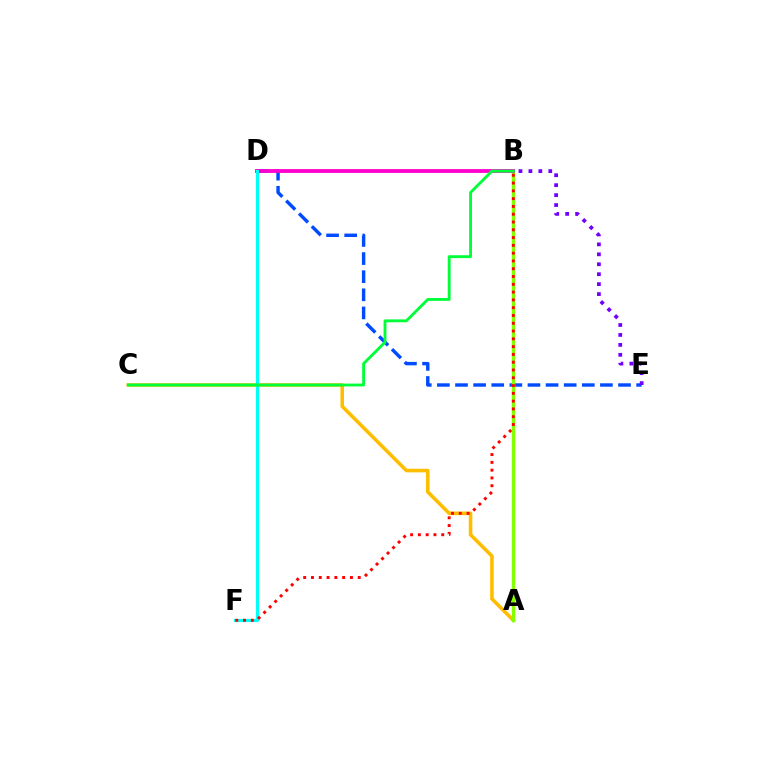{('D', 'E'): [{'color': '#004bff', 'line_style': 'dashed', 'thickness': 2.46}], ('A', 'C'): [{'color': '#ffbd00', 'line_style': 'solid', 'thickness': 2.58}], ('B', 'E'): [{'color': '#7200ff', 'line_style': 'dotted', 'thickness': 2.7}], ('A', 'B'): [{'color': '#84ff00', 'line_style': 'solid', 'thickness': 2.43}], ('B', 'D'): [{'color': '#ff00cf', 'line_style': 'solid', 'thickness': 2.74}], ('D', 'F'): [{'color': '#00fff6', 'line_style': 'solid', 'thickness': 2.27}], ('B', 'F'): [{'color': '#ff0000', 'line_style': 'dotted', 'thickness': 2.12}], ('B', 'C'): [{'color': '#00ff39', 'line_style': 'solid', 'thickness': 2.06}]}